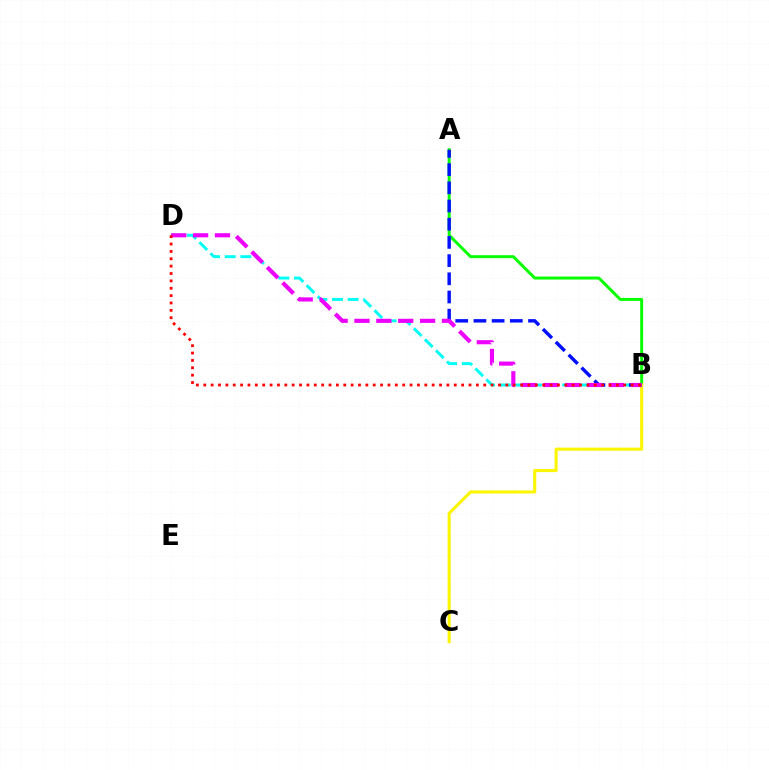{('B', 'D'): [{'color': '#00fff6', 'line_style': 'dashed', 'thickness': 2.12}, {'color': '#ee00ff', 'line_style': 'dashed', 'thickness': 2.97}, {'color': '#ff0000', 'line_style': 'dotted', 'thickness': 2.0}], ('A', 'B'): [{'color': '#08ff00', 'line_style': 'solid', 'thickness': 2.14}, {'color': '#0010ff', 'line_style': 'dashed', 'thickness': 2.47}], ('B', 'C'): [{'color': '#fcf500', 'line_style': 'solid', 'thickness': 2.21}]}